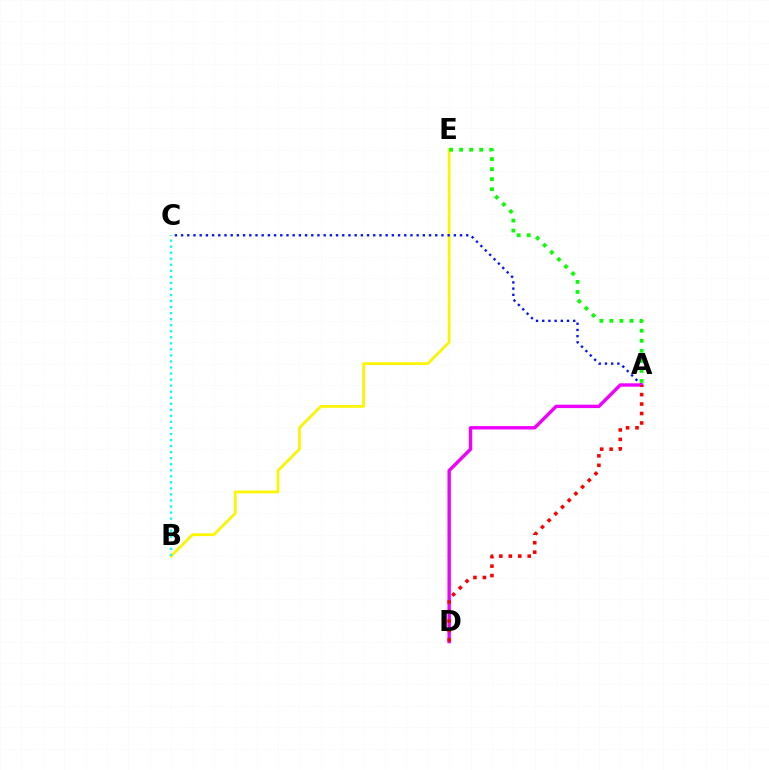{('B', 'E'): [{'color': '#fcf500', 'line_style': 'solid', 'thickness': 1.97}], ('B', 'C'): [{'color': '#00fff6', 'line_style': 'dotted', 'thickness': 1.64}], ('A', 'C'): [{'color': '#0010ff', 'line_style': 'dotted', 'thickness': 1.68}], ('A', 'E'): [{'color': '#08ff00', 'line_style': 'dotted', 'thickness': 2.73}], ('A', 'D'): [{'color': '#ee00ff', 'line_style': 'solid', 'thickness': 2.44}, {'color': '#ff0000', 'line_style': 'dotted', 'thickness': 2.57}]}